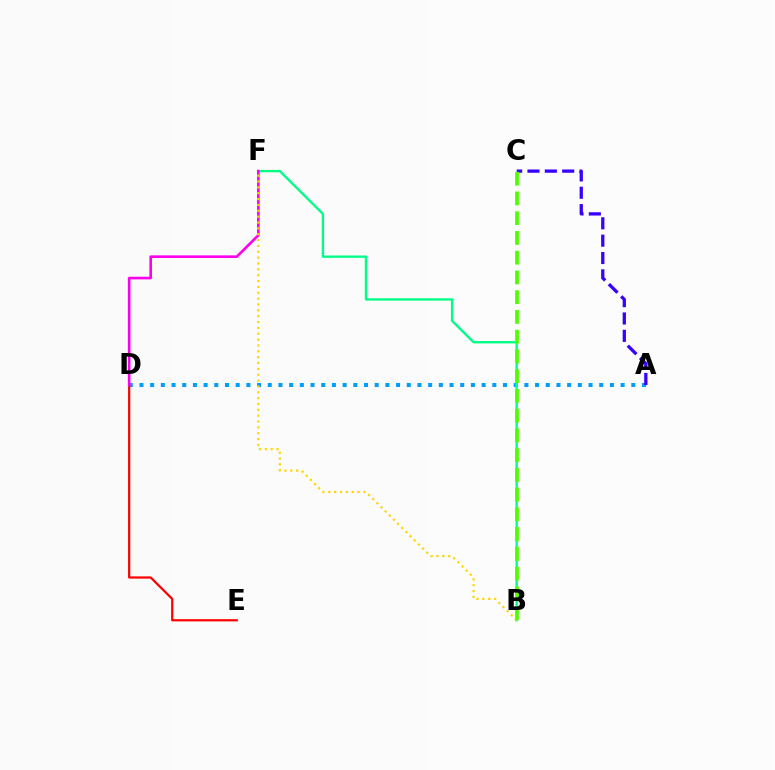{('A', 'D'): [{'color': '#009eff', 'line_style': 'dotted', 'thickness': 2.9}], ('B', 'F'): [{'color': '#00ff86', 'line_style': 'solid', 'thickness': 1.71}, {'color': '#ffd500', 'line_style': 'dotted', 'thickness': 1.59}], ('D', 'E'): [{'color': '#ff0000', 'line_style': 'solid', 'thickness': 1.59}], ('D', 'F'): [{'color': '#ff00ed', 'line_style': 'solid', 'thickness': 1.89}], ('A', 'C'): [{'color': '#3700ff', 'line_style': 'dashed', 'thickness': 2.36}], ('B', 'C'): [{'color': '#4fff00', 'line_style': 'dashed', 'thickness': 2.68}]}